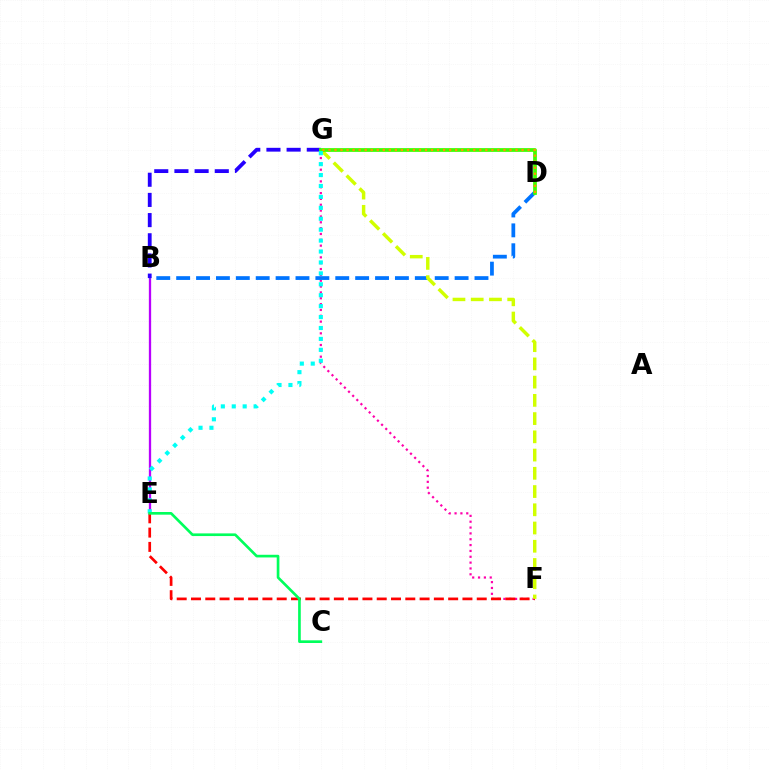{('B', 'E'): [{'color': '#b900ff', 'line_style': 'solid', 'thickness': 1.65}], ('F', 'G'): [{'color': '#ff00ac', 'line_style': 'dotted', 'thickness': 1.59}, {'color': '#d1ff00', 'line_style': 'dashed', 'thickness': 2.48}], ('B', 'D'): [{'color': '#0074ff', 'line_style': 'dashed', 'thickness': 2.7}], ('E', 'F'): [{'color': '#ff0000', 'line_style': 'dashed', 'thickness': 1.94}], ('B', 'G'): [{'color': '#2500ff', 'line_style': 'dashed', 'thickness': 2.74}], ('D', 'G'): [{'color': '#3dff00', 'line_style': 'solid', 'thickness': 2.7}, {'color': '#ff9400', 'line_style': 'dotted', 'thickness': 1.64}], ('E', 'G'): [{'color': '#00fff6', 'line_style': 'dotted', 'thickness': 2.97}], ('C', 'E'): [{'color': '#00ff5c', 'line_style': 'solid', 'thickness': 1.92}]}